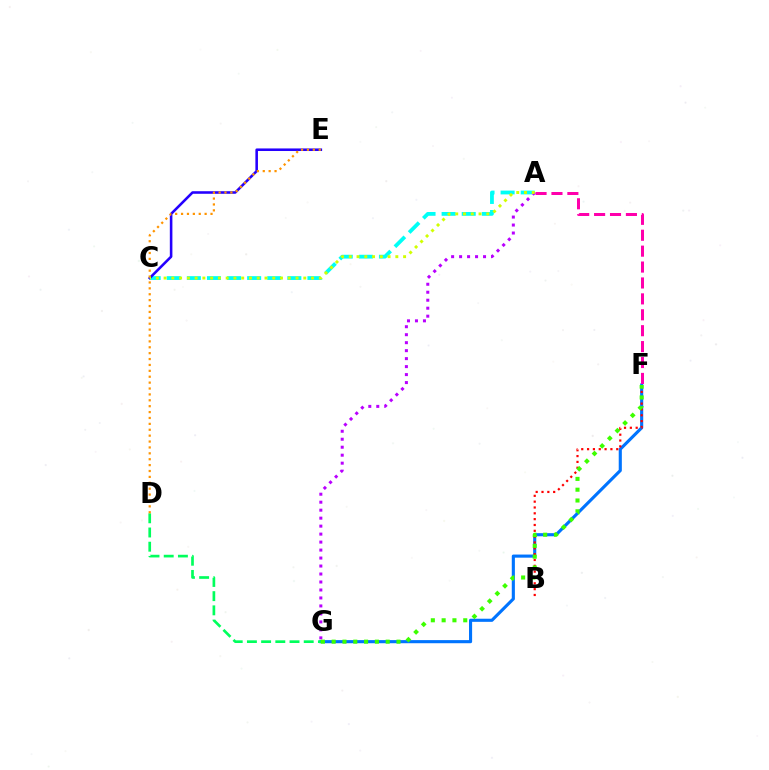{('F', 'G'): [{'color': '#0074ff', 'line_style': 'solid', 'thickness': 2.24}, {'color': '#3dff00', 'line_style': 'dotted', 'thickness': 2.93}], ('D', 'G'): [{'color': '#00ff5c', 'line_style': 'dashed', 'thickness': 1.93}], ('B', 'F'): [{'color': '#ff0000', 'line_style': 'dotted', 'thickness': 1.58}], ('A', 'F'): [{'color': '#ff00ac', 'line_style': 'dashed', 'thickness': 2.16}], ('A', 'C'): [{'color': '#00fff6', 'line_style': 'dashed', 'thickness': 2.73}, {'color': '#d1ff00', 'line_style': 'dotted', 'thickness': 2.11}], ('C', 'E'): [{'color': '#2500ff', 'line_style': 'solid', 'thickness': 1.85}], ('A', 'G'): [{'color': '#b900ff', 'line_style': 'dotted', 'thickness': 2.17}], ('D', 'E'): [{'color': '#ff9400', 'line_style': 'dotted', 'thickness': 1.6}]}